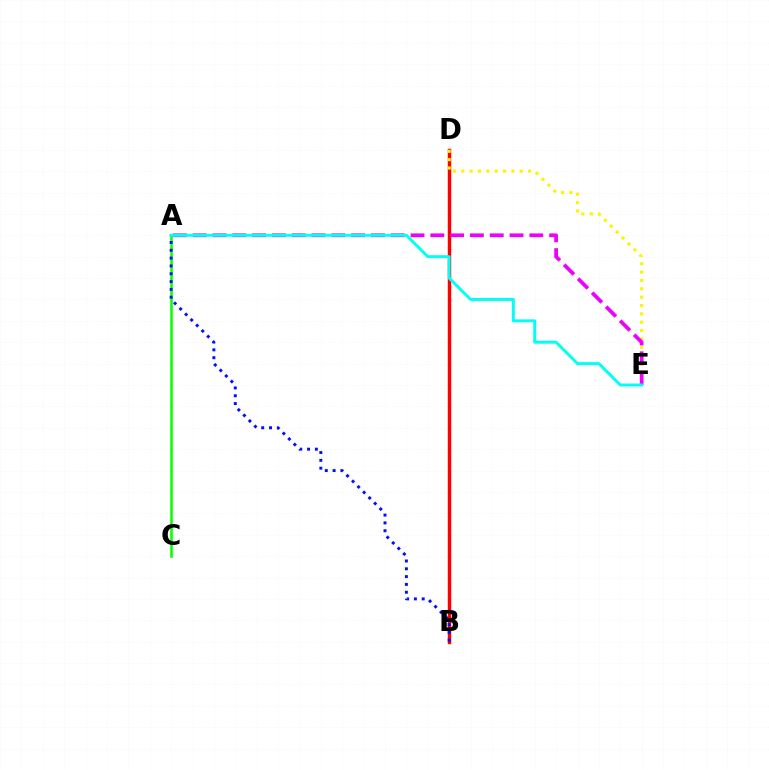{('B', 'D'): [{'color': '#ff0000', 'line_style': 'solid', 'thickness': 2.48}], ('A', 'C'): [{'color': '#08ff00', 'line_style': 'solid', 'thickness': 1.84}], ('D', 'E'): [{'color': '#fcf500', 'line_style': 'dotted', 'thickness': 2.27}], ('A', 'B'): [{'color': '#0010ff', 'line_style': 'dotted', 'thickness': 2.12}], ('A', 'E'): [{'color': '#ee00ff', 'line_style': 'dashed', 'thickness': 2.69}, {'color': '#00fff6', 'line_style': 'solid', 'thickness': 2.12}]}